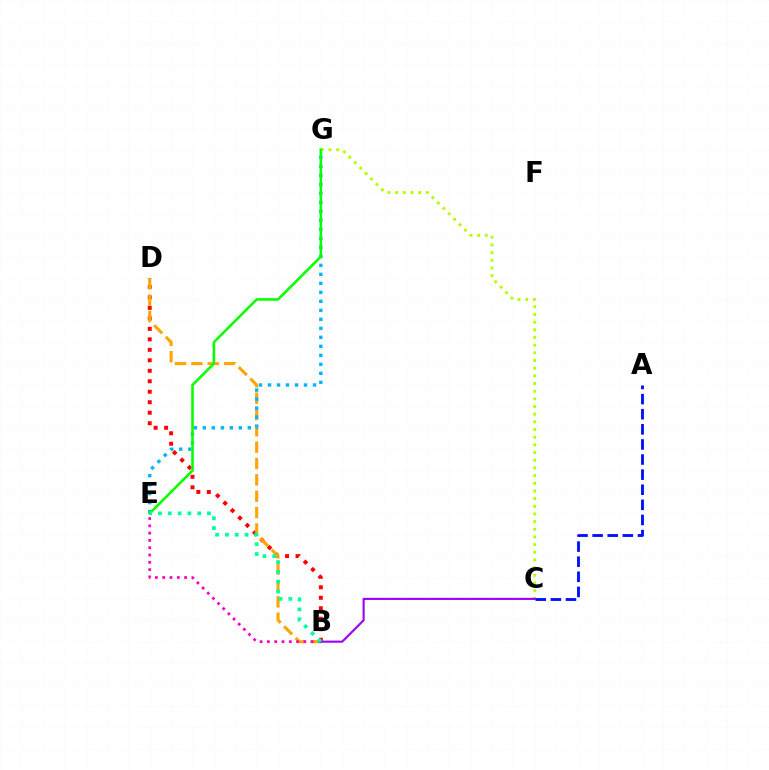{('C', 'G'): [{'color': '#b3ff00', 'line_style': 'dotted', 'thickness': 2.08}], ('B', 'D'): [{'color': '#ff0000', 'line_style': 'dotted', 'thickness': 2.85}, {'color': '#ffa500', 'line_style': 'dashed', 'thickness': 2.22}], ('E', 'G'): [{'color': '#00b5ff', 'line_style': 'dotted', 'thickness': 2.44}, {'color': '#08ff00', 'line_style': 'solid', 'thickness': 1.85}], ('B', 'E'): [{'color': '#ff00bd', 'line_style': 'dotted', 'thickness': 1.98}, {'color': '#00ff9d', 'line_style': 'dotted', 'thickness': 2.67}], ('B', 'C'): [{'color': '#9b00ff', 'line_style': 'solid', 'thickness': 1.52}], ('A', 'C'): [{'color': '#0010ff', 'line_style': 'dashed', 'thickness': 2.05}]}